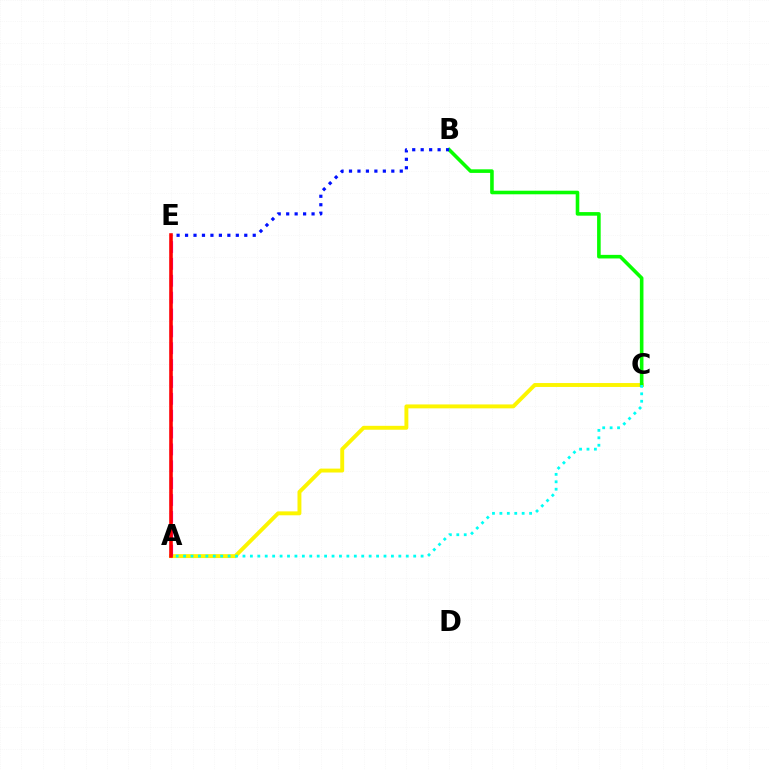{('A', 'C'): [{'color': '#fcf500', 'line_style': 'solid', 'thickness': 2.81}, {'color': '#00fff6', 'line_style': 'dotted', 'thickness': 2.02}], ('A', 'E'): [{'color': '#ee00ff', 'line_style': 'dashed', 'thickness': 2.29}, {'color': '#ff0000', 'line_style': 'solid', 'thickness': 2.58}], ('B', 'C'): [{'color': '#08ff00', 'line_style': 'solid', 'thickness': 2.58}], ('B', 'E'): [{'color': '#0010ff', 'line_style': 'dotted', 'thickness': 2.3}]}